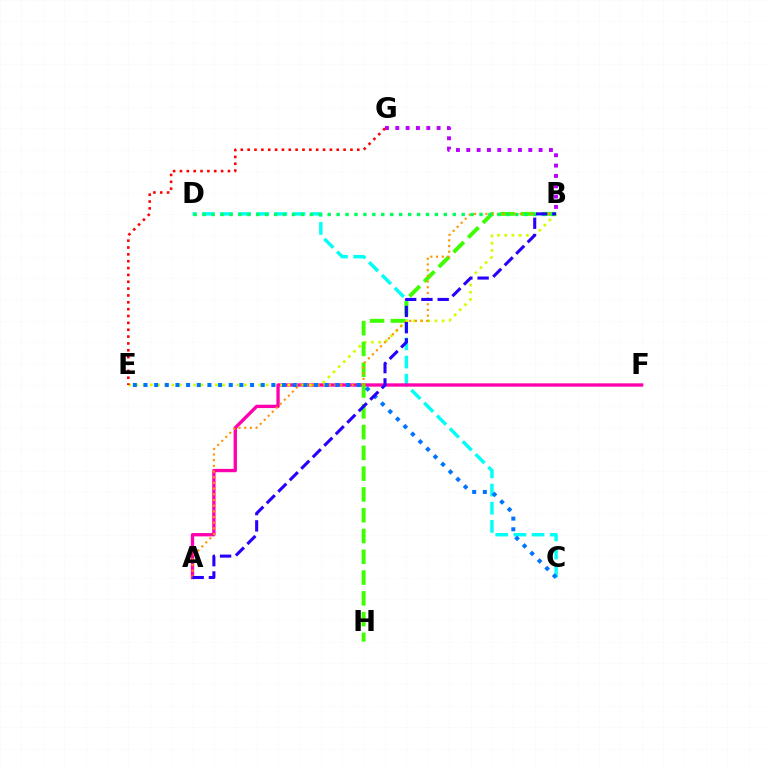{('C', 'D'): [{'color': '#00fff6', 'line_style': 'dashed', 'thickness': 2.47}], ('A', 'F'): [{'color': '#ff00ac', 'line_style': 'solid', 'thickness': 2.4}], ('B', 'E'): [{'color': '#d1ff00', 'line_style': 'dotted', 'thickness': 1.97}], ('B', 'H'): [{'color': '#3dff00', 'line_style': 'dashed', 'thickness': 2.82}], ('A', 'B'): [{'color': '#ff9400', 'line_style': 'dotted', 'thickness': 1.55}, {'color': '#2500ff', 'line_style': 'dashed', 'thickness': 2.21}], ('B', 'G'): [{'color': '#b900ff', 'line_style': 'dotted', 'thickness': 2.81}], ('B', 'D'): [{'color': '#00ff5c', 'line_style': 'dotted', 'thickness': 2.43}], ('C', 'E'): [{'color': '#0074ff', 'line_style': 'dotted', 'thickness': 2.9}], ('E', 'G'): [{'color': '#ff0000', 'line_style': 'dotted', 'thickness': 1.86}]}